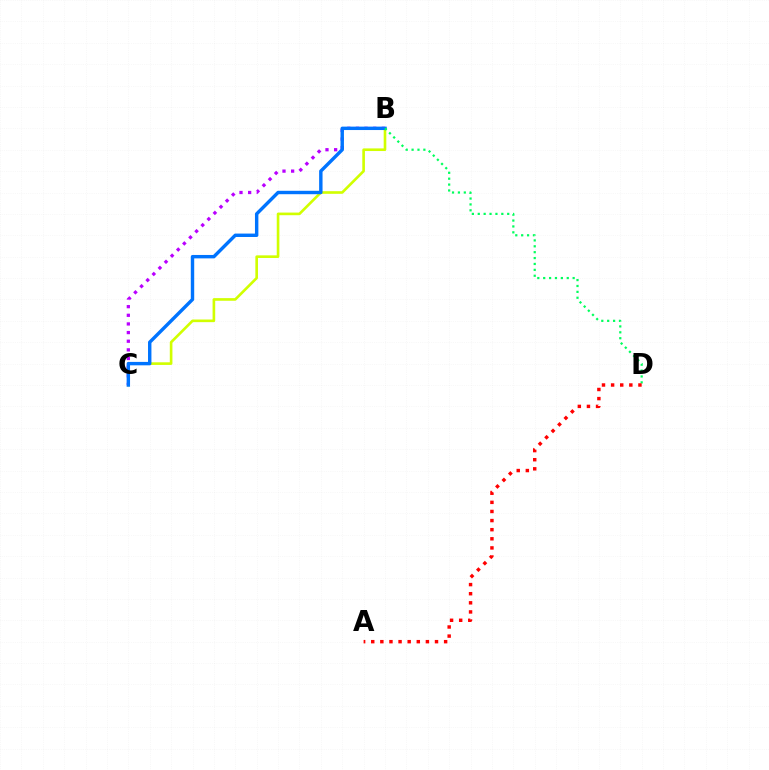{('B', 'C'): [{'color': '#d1ff00', 'line_style': 'solid', 'thickness': 1.9}, {'color': '#b900ff', 'line_style': 'dotted', 'thickness': 2.35}, {'color': '#0074ff', 'line_style': 'solid', 'thickness': 2.46}], ('B', 'D'): [{'color': '#00ff5c', 'line_style': 'dotted', 'thickness': 1.6}], ('A', 'D'): [{'color': '#ff0000', 'line_style': 'dotted', 'thickness': 2.48}]}